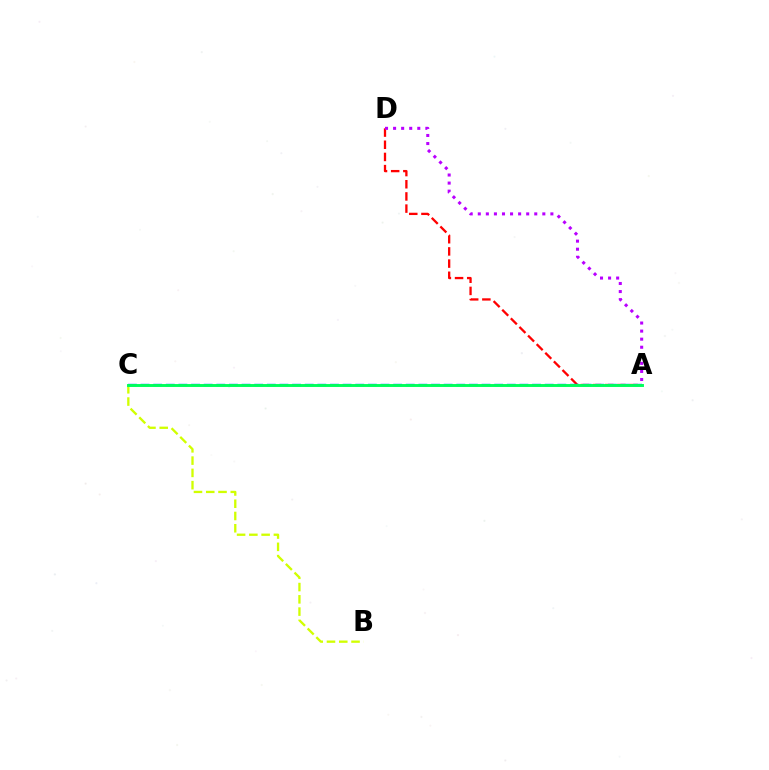{('A', 'D'): [{'color': '#ff0000', 'line_style': 'dashed', 'thickness': 1.65}, {'color': '#b900ff', 'line_style': 'dotted', 'thickness': 2.19}], ('A', 'C'): [{'color': '#0074ff', 'line_style': 'dashed', 'thickness': 1.72}, {'color': '#00ff5c', 'line_style': 'solid', 'thickness': 2.1}], ('B', 'C'): [{'color': '#d1ff00', 'line_style': 'dashed', 'thickness': 1.67}]}